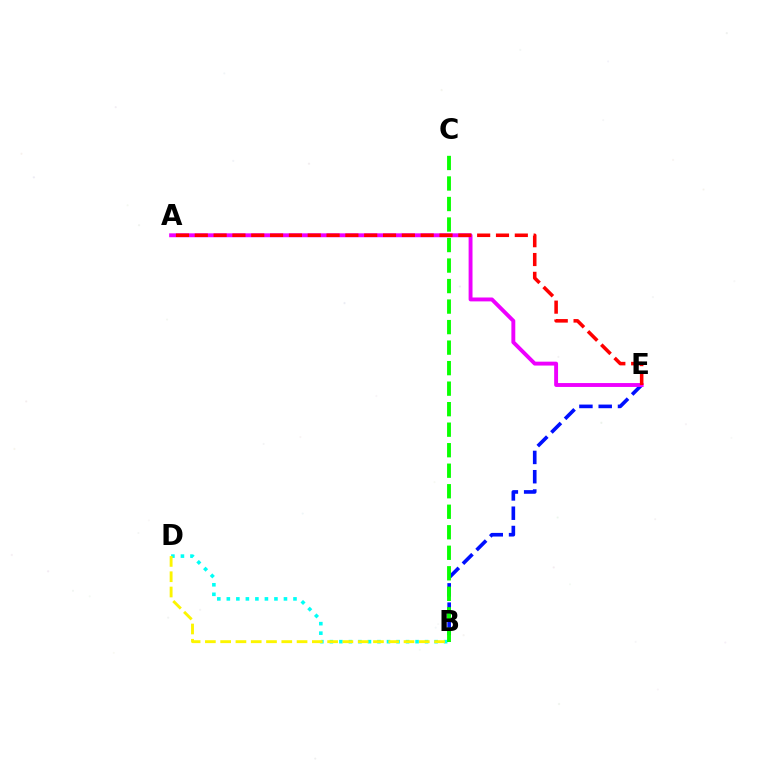{('B', 'E'): [{'color': '#0010ff', 'line_style': 'dashed', 'thickness': 2.62}], ('A', 'E'): [{'color': '#ee00ff', 'line_style': 'solid', 'thickness': 2.8}, {'color': '#ff0000', 'line_style': 'dashed', 'thickness': 2.56}], ('B', 'D'): [{'color': '#00fff6', 'line_style': 'dotted', 'thickness': 2.59}, {'color': '#fcf500', 'line_style': 'dashed', 'thickness': 2.08}], ('B', 'C'): [{'color': '#08ff00', 'line_style': 'dashed', 'thickness': 2.79}]}